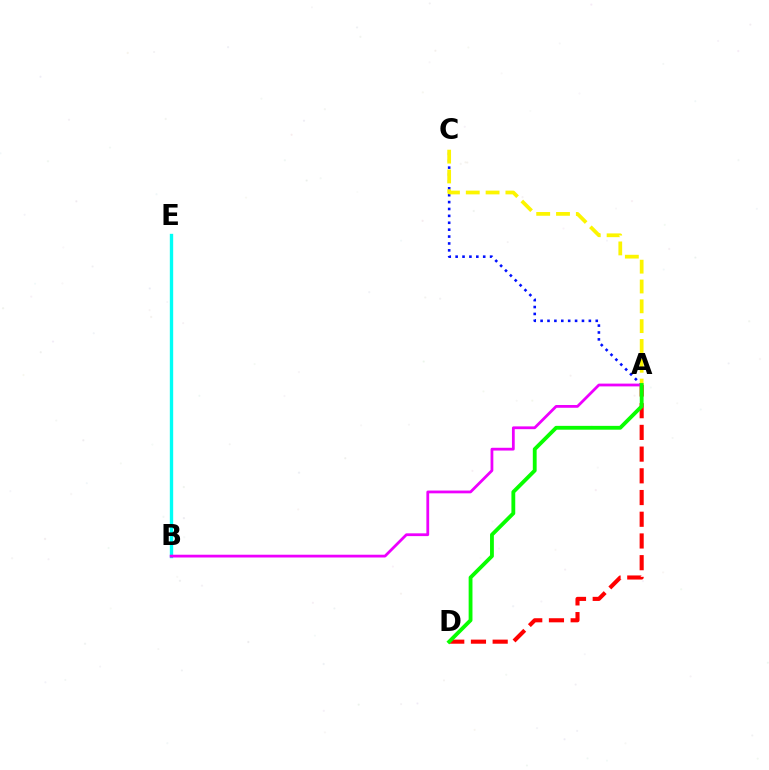{('A', 'D'): [{'color': '#ff0000', 'line_style': 'dashed', 'thickness': 2.95}, {'color': '#08ff00', 'line_style': 'solid', 'thickness': 2.76}], ('A', 'C'): [{'color': '#0010ff', 'line_style': 'dotted', 'thickness': 1.87}, {'color': '#fcf500', 'line_style': 'dashed', 'thickness': 2.69}], ('B', 'E'): [{'color': '#00fff6', 'line_style': 'solid', 'thickness': 2.42}], ('A', 'B'): [{'color': '#ee00ff', 'line_style': 'solid', 'thickness': 2.0}]}